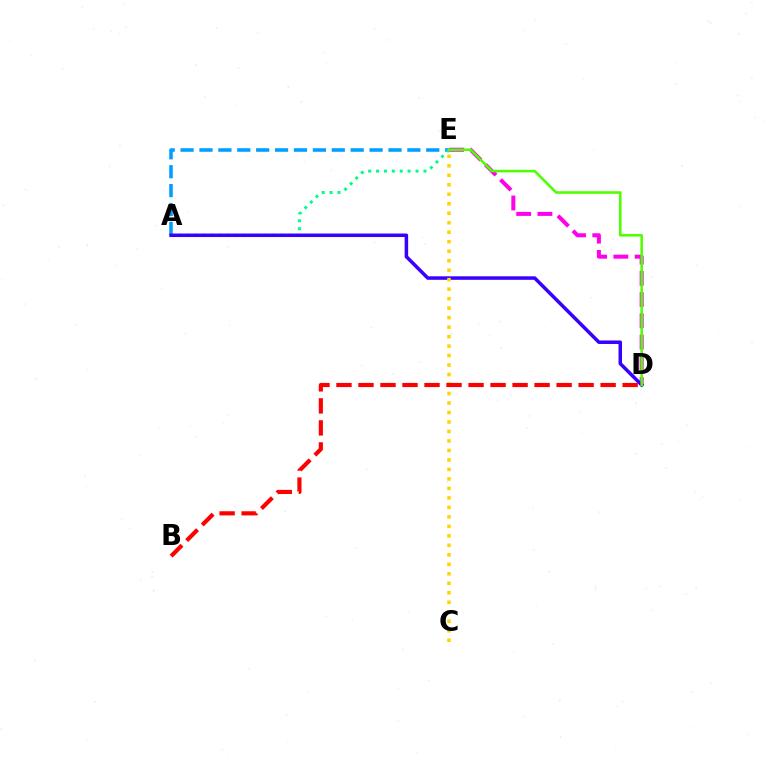{('A', 'E'): [{'color': '#009eff', 'line_style': 'dashed', 'thickness': 2.57}, {'color': '#00ff86', 'line_style': 'dotted', 'thickness': 2.15}], ('D', 'E'): [{'color': '#ff00ed', 'line_style': 'dashed', 'thickness': 2.89}, {'color': '#4fff00', 'line_style': 'solid', 'thickness': 1.85}], ('A', 'D'): [{'color': '#3700ff', 'line_style': 'solid', 'thickness': 2.52}], ('C', 'E'): [{'color': '#ffd500', 'line_style': 'dotted', 'thickness': 2.58}], ('B', 'D'): [{'color': '#ff0000', 'line_style': 'dashed', 'thickness': 2.99}]}